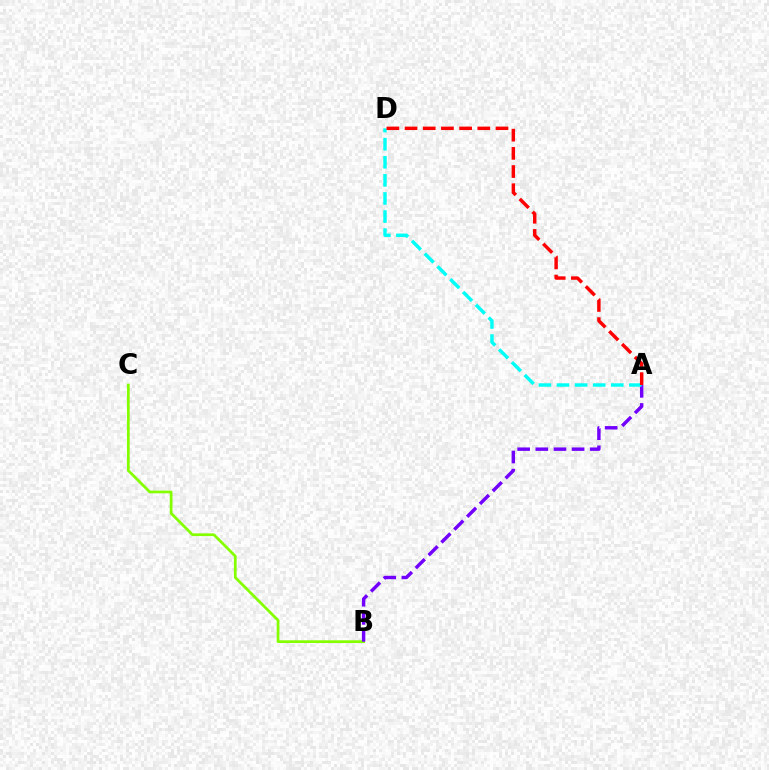{('B', 'C'): [{'color': '#84ff00', 'line_style': 'solid', 'thickness': 1.97}], ('A', 'B'): [{'color': '#7200ff', 'line_style': 'dashed', 'thickness': 2.47}], ('A', 'D'): [{'color': '#00fff6', 'line_style': 'dashed', 'thickness': 2.46}, {'color': '#ff0000', 'line_style': 'dashed', 'thickness': 2.47}]}